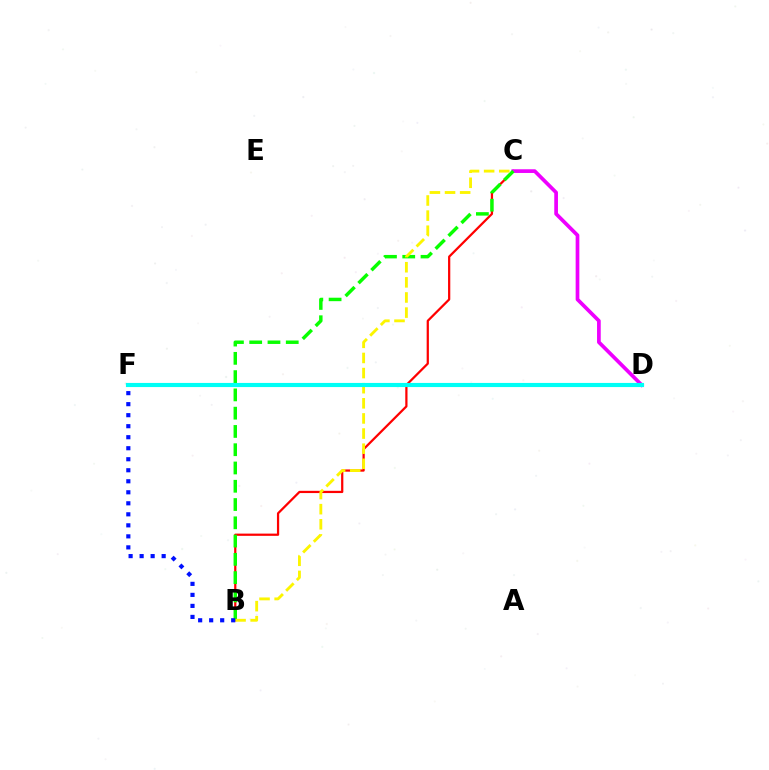{('B', 'C'): [{'color': '#ff0000', 'line_style': 'solid', 'thickness': 1.61}, {'color': '#08ff00', 'line_style': 'dashed', 'thickness': 2.48}, {'color': '#fcf500', 'line_style': 'dashed', 'thickness': 2.05}], ('C', 'D'): [{'color': '#ee00ff', 'line_style': 'solid', 'thickness': 2.66}], ('B', 'F'): [{'color': '#0010ff', 'line_style': 'dotted', 'thickness': 2.99}], ('D', 'F'): [{'color': '#00fff6', 'line_style': 'solid', 'thickness': 2.98}]}